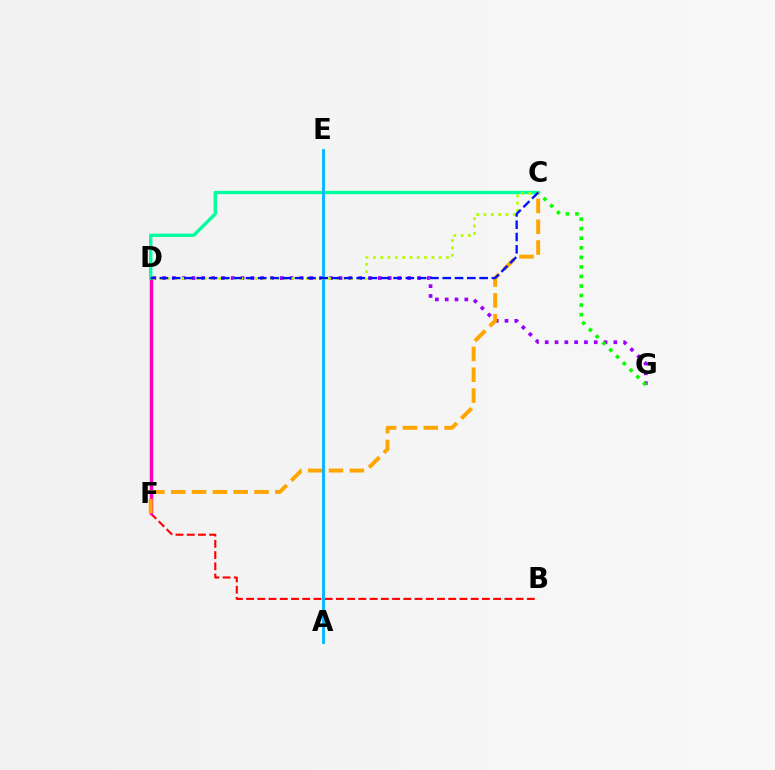{('B', 'F'): [{'color': '#ff0000', 'line_style': 'dashed', 'thickness': 1.53}], ('D', 'G'): [{'color': '#9b00ff', 'line_style': 'dotted', 'thickness': 2.66}], ('D', 'F'): [{'color': '#ff00bd', 'line_style': 'solid', 'thickness': 2.49}], ('C', 'G'): [{'color': '#08ff00', 'line_style': 'dotted', 'thickness': 2.59}], ('C', 'F'): [{'color': '#ffa500', 'line_style': 'dashed', 'thickness': 2.83}], ('C', 'D'): [{'color': '#00ff9d', 'line_style': 'solid', 'thickness': 2.41}, {'color': '#b3ff00', 'line_style': 'dotted', 'thickness': 1.99}, {'color': '#0010ff', 'line_style': 'dashed', 'thickness': 1.67}], ('A', 'E'): [{'color': '#00b5ff', 'line_style': 'solid', 'thickness': 2.03}]}